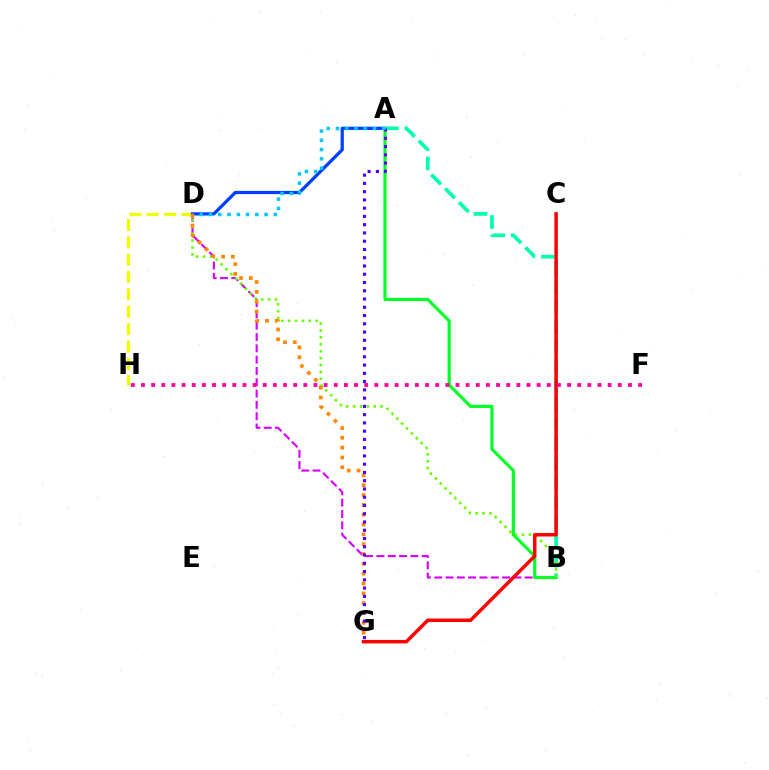{('D', 'H'): [{'color': '#eeff00', 'line_style': 'dashed', 'thickness': 2.36}], ('B', 'D'): [{'color': '#d600ff', 'line_style': 'dashed', 'thickness': 1.54}, {'color': '#66ff00', 'line_style': 'dotted', 'thickness': 1.87}], ('A', 'B'): [{'color': '#00ff27', 'line_style': 'solid', 'thickness': 2.26}, {'color': '#00ffaf', 'line_style': 'dashed', 'thickness': 2.65}], ('A', 'D'): [{'color': '#003fff', 'line_style': 'solid', 'thickness': 2.33}, {'color': '#00c7ff', 'line_style': 'dotted', 'thickness': 2.52}], ('D', 'G'): [{'color': '#ff8800', 'line_style': 'dotted', 'thickness': 2.67}], ('A', 'G'): [{'color': '#4f00ff', 'line_style': 'dotted', 'thickness': 2.24}], ('C', 'G'): [{'color': '#ff0000', 'line_style': 'solid', 'thickness': 2.51}], ('F', 'H'): [{'color': '#ff00a0', 'line_style': 'dotted', 'thickness': 2.76}]}